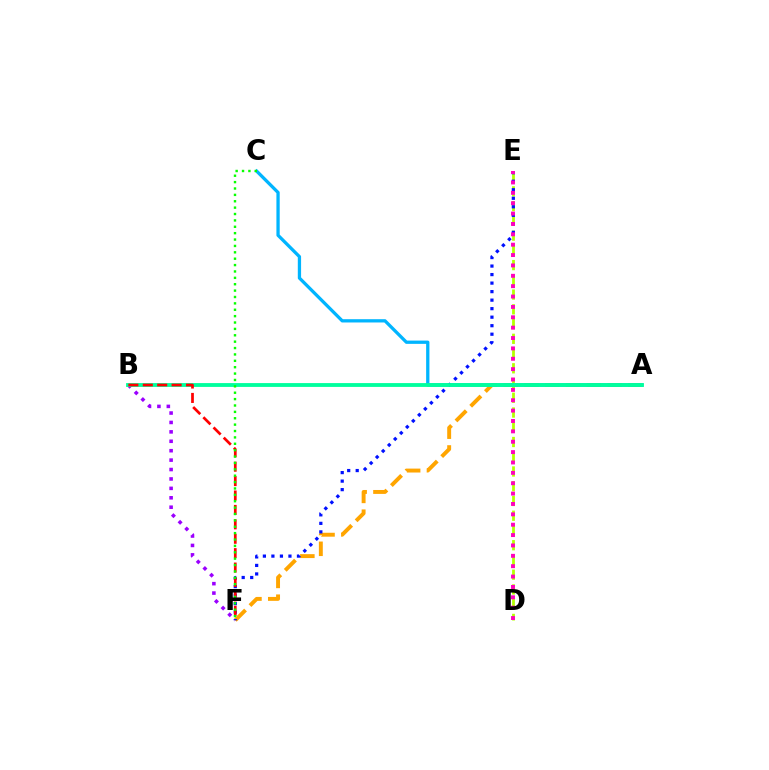{('A', 'F'): [{'color': '#ffa500', 'line_style': 'dashed', 'thickness': 2.82}], ('D', 'E'): [{'color': '#b3ff00', 'line_style': 'dashed', 'thickness': 2.0}, {'color': '#ff00bd', 'line_style': 'dotted', 'thickness': 2.82}], ('B', 'F'): [{'color': '#9b00ff', 'line_style': 'dotted', 'thickness': 2.56}, {'color': '#ff0000', 'line_style': 'dashed', 'thickness': 1.96}], ('A', 'C'): [{'color': '#00b5ff', 'line_style': 'solid', 'thickness': 2.36}], ('E', 'F'): [{'color': '#0010ff', 'line_style': 'dotted', 'thickness': 2.31}], ('A', 'B'): [{'color': '#00ff9d', 'line_style': 'solid', 'thickness': 2.76}], ('C', 'F'): [{'color': '#08ff00', 'line_style': 'dotted', 'thickness': 1.73}]}